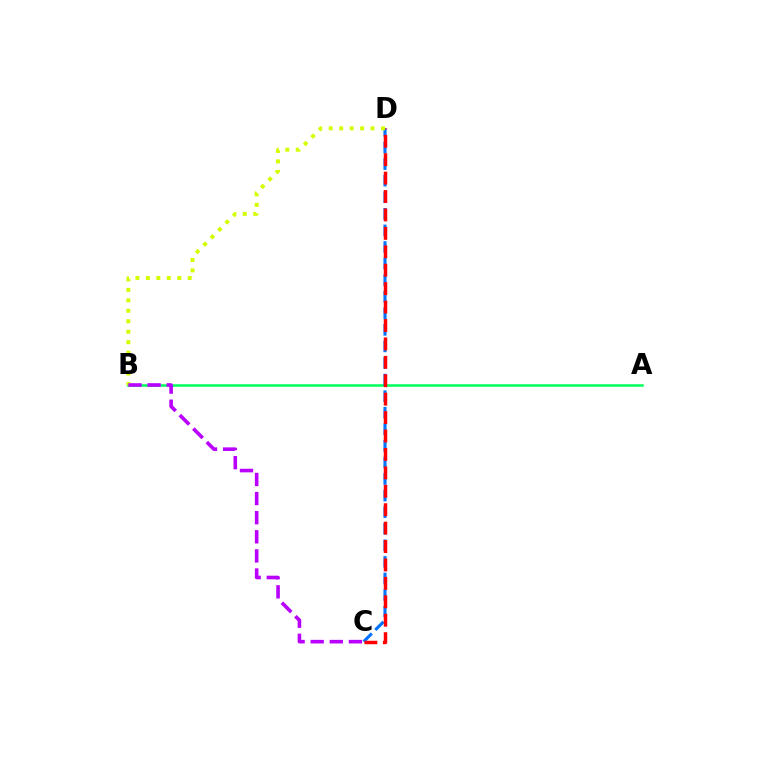{('A', 'B'): [{'color': '#00ff5c', 'line_style': 'solid', 'thickness': 1.81}], ('C', 'D'): [{'color': '#0074ff', 'line_style': 'dashed', 'thickness': 2.25}, {'color': '#ff0000', 'line_style': 'dashed', 'thickness': 2.5}], ('B', 'D'): [{'color': '#d1ff00', 'line_style': 'dotted', 'thickness': 2.84}], ('B', 'C'): [{'color': '#b900ff', 'line_style': 'dashed', 'thickness': 2.6}]}